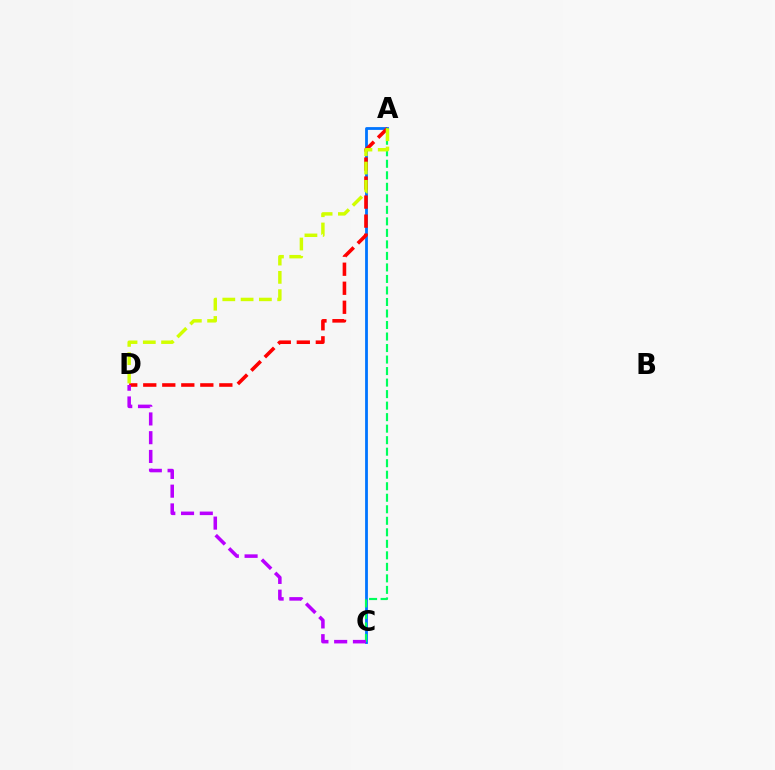{('A', 'C'): [{'color': '#0074ff', 'line_style': 'solid', 'thickness': 2.01}, {'color': '#00ff5c', 'line_style': 'dashed', 'thickness': 1.56}], ('A', 'D'): [{'color': '#ff0000', 'line_style': 'dashed', 'thickness': 2.58}, {'color': '#d1ff00', 'line_style': 'dashed', 'thickness': 2.48}], ('C', 'D'): [{'color': '#b900ff', 'line_style': 'dashed', 'thickness': 2.55}]}